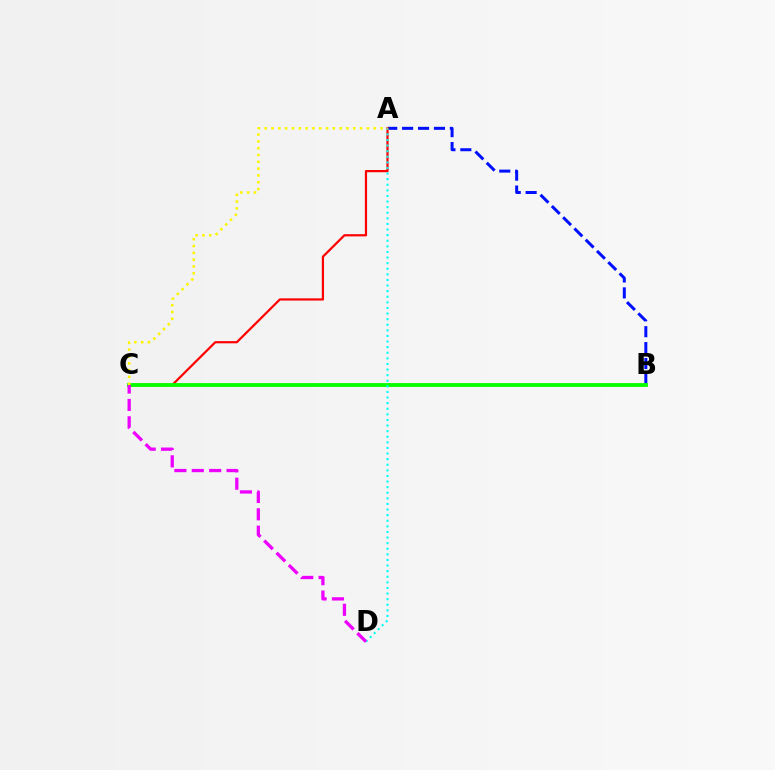{('A', 'B'): [{'color': '#0010ff', 'line_style': 'dashed', 'thickness': 2.16}], ('A', 'C'): [{'color': '#ff0000', 'line_style': 'solid', 'thickness': 1.59}, {'color': '#fcf500', 'line_style': 'dotted', 'thickness': 1.85}], ('B', 'C'): [{'color': '#08ff00', 'line_style': 'solid', 'thickness': 2.76}], ('A', 'D'): [{'color': '#00fff6', 'line_style': 'dotted', 'thickness': 1.52}], ('C', 'D'): [{'color': '#ee00ff', 'line_style': 'dashed', 'thickness': 2.36}]}